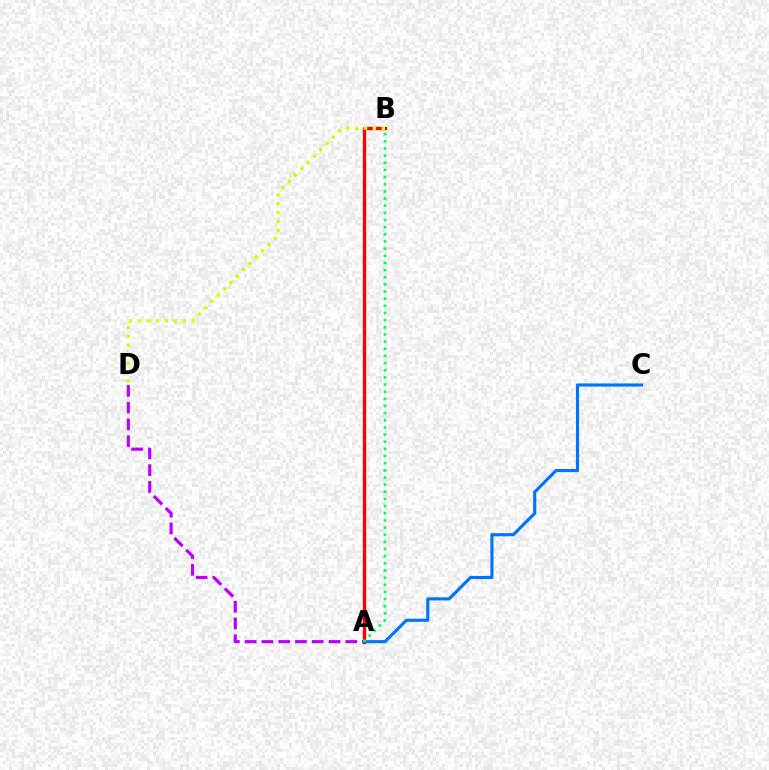{('A', 'B'): [{'color': '#ff0000', 'line_style': 'solid', 'thickness': 2.4}, {'color': '#00ff5c', 'line_style': 'dotted', 'thickness': 1.94}], ('A', 'C'): [{'color': '#0074ff', 'line_style': 'solid', 'thickness': 2.24}], ('B', 'D'): [{'color': '#d1ff00', 'line_style': 'dotted', 'thickness': 2.43}], ('A', 'D'): [{'color': '#b900ff', 'line_style': 'dashed', 'thickness': 2.28}]}